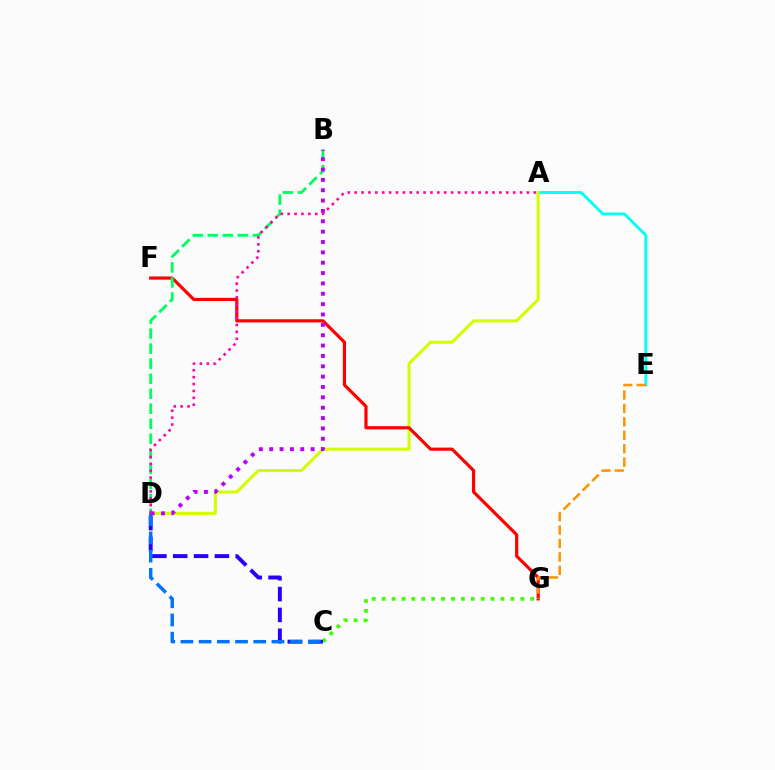{('C', 'G'): [{'color': '#3dff00', 'line_style': 'dotted', 'thickness': 2.69}], ('A', 'E'): [{'color': '#00fff6', 'line_style': 'solid', 'thickness': 2.04}], ('A', 'D'): [{'color': '#d1ff00', 'line_style': 'solid', 'thickness': 2.2}, {'color': '#ff00ac', 'line_style': 'dotted', 'thickness': 1.87}], ('F', 'G'): [{'color': '#ff0000', 'line_style': 'solid', 'thickness': 2.29}], ('B', 'D'): [{'color': '#00ff5c', 'line_style': 'dashed', 'thickness': 2.04}, {'color': '#b900ff', 'line_style': 'dotted', 'thickness': 2.81}], ('E', 'G'): [{'color': '#ff9400', 'line_style': 'dashed', 'thickness': 1.82}], ('C', 'D'): [{'color': '#2500ff', 'line_style': 'dashed', 'thickness': 2.83}, {'color': '#0074ff', 'line_style': 'dashed', 'thickness': 2.47}]}